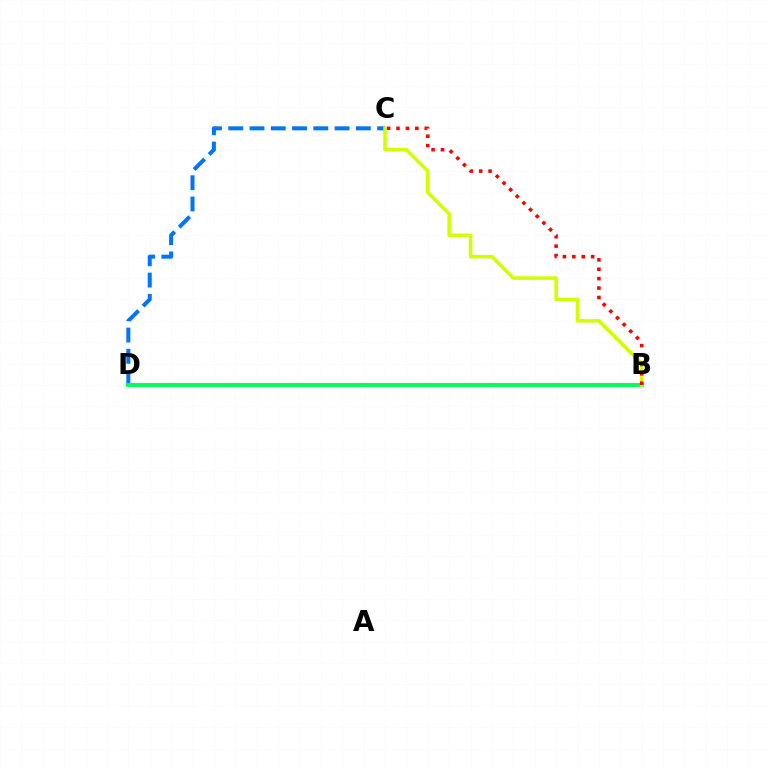{('B', 'D'): [{'color': '#b900ff', 'line_style': 'dotted', 'thickness': 2.06}, {'color': '#00ff5c', 'line_style': 'solid', 'thickness': 2.84}], ('C', 'D'): [{'color': '#0074ff', 'line_style': 'dashed', 'thickness': 2.89}], ('B', 'C'): [{'color': '#d1ff00', 'line_style': 'solid', 'thickness': 2.57}, {'color': '#ff0000', 'line_style': 'dotted', 'thickness': 2.56}]}